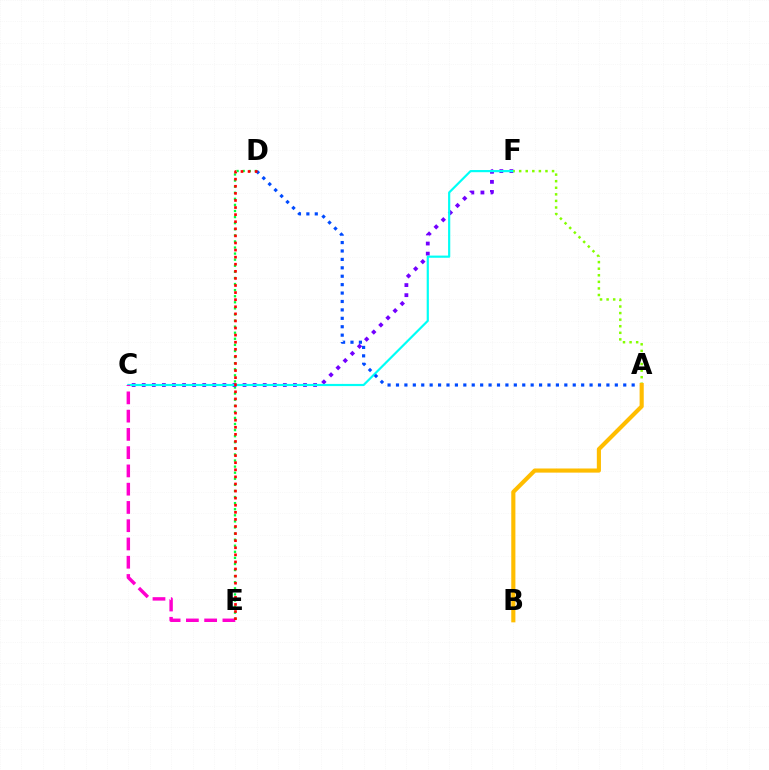{('D', 'E'): [{'color': '#00ff39', 'line_style': 'dotted', 'thickness': 1.65}, {'color': '#ff0000', 'line_style': 'dotted', 'thickness': 1.93}], ('C', 'F'): [{'color': '#7200ff', 'line_style': 'dotted', 'thickness': 2.74}, {'color': '#00fff6', 'line_style': 'solid', 'thickness': 1.57}], ('A', 'D'): [{'color': '#004bff', 'line_style': 'dotted', 'thickness': 2.29}], ('C', 'E'): [{'color': '#ff00cf', 'line_style': 'dashed', 'thickness': 2.48}], ('A', 'F'): [{'color': '#84ff00', 'line_style': 'dotted', 'thickness': 1.79}], ('A', 'B'): [{'color': '#ffbd00', 'line_style': 'solid', 'thickness': 2.98}]}